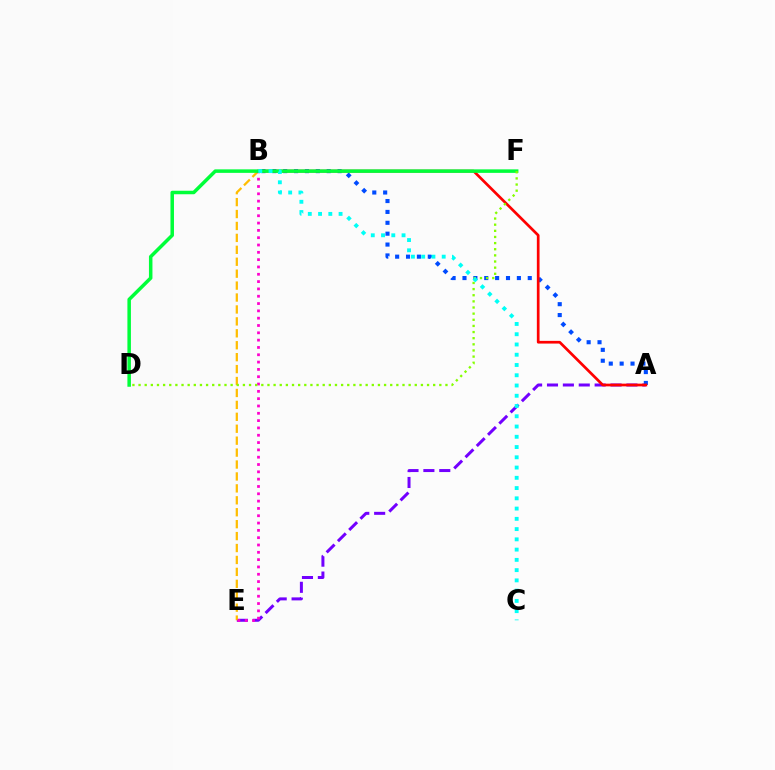{('A', 'E'): [{'color': '#7200ff', 'line_style': 'dashed', 'thickness': 2.16}], ('A', 'B'): [{'color': '#004bff', 'line_style': 'dotted', 'thickness': 2.96}, {'color': '#ff0000', 'line_style': 'solid', 'thickness': 1.94}], ('B', 'E'): [{'color': '#ffbd00', 'line_style': 'dashed', 'thickness': 1.62}, {'color': '#ff00cf', 'line_style': 'dotted', 'thickness': 1.99}], ('D', 'F'): [{'color': '#00ff39', 'line_style': 'solid', 'thickness': 2.53}, {'color': '#84ff00', 'line_style': 'dotted', 'thickness': 1.67}], ('B', 'C'): [{'color': '#00fff6', 'line_style': 'dotted', 'thickness': 2.79}]}